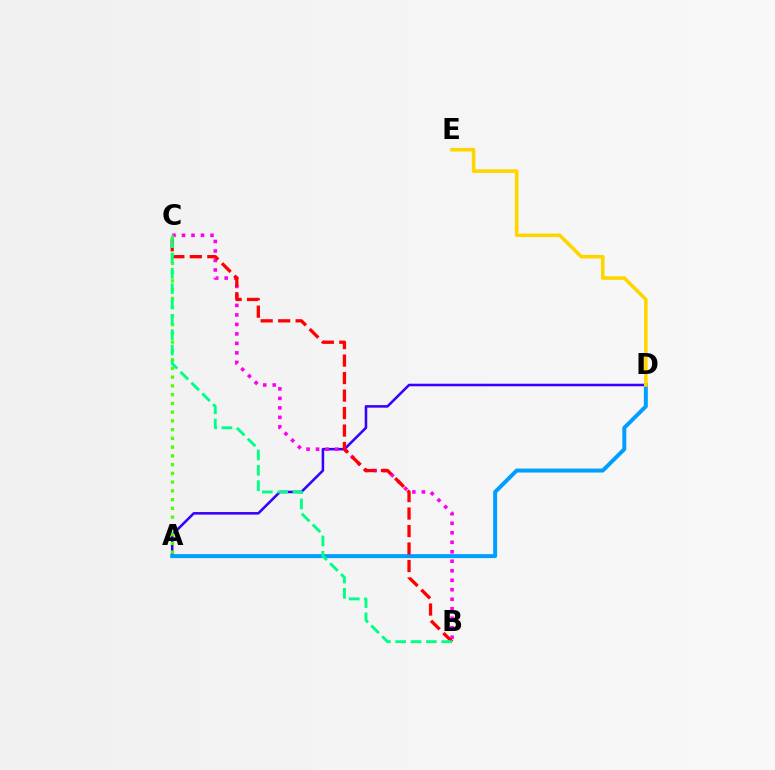{('A', 'D'): [{'color': '#3700ff', 'line_style': 'solid', 'thickness': 1.84}, {'color': '#009eff', 'line_style': 'solid', 'thickness': 2.86}], ('B', 'C'): [{'color': '#ff00ed', 'line_style': 'dotted', 'thickness': 2.58}, {'color': '#ff0000', 'line_style': 'dashed', 'thickness': 2.38}, {'color': '#00ff86', 'line_style': 'dashed', 'thickness': 2.08}], ('A', 'C'): [{'color': '#4fff00', 'line_style': 'dotted', 'thickness': 2.38}], ('D', 'E'): [{'color': '#ffd500', 'line_style': 'solid', 'thickness': 2.58}]}